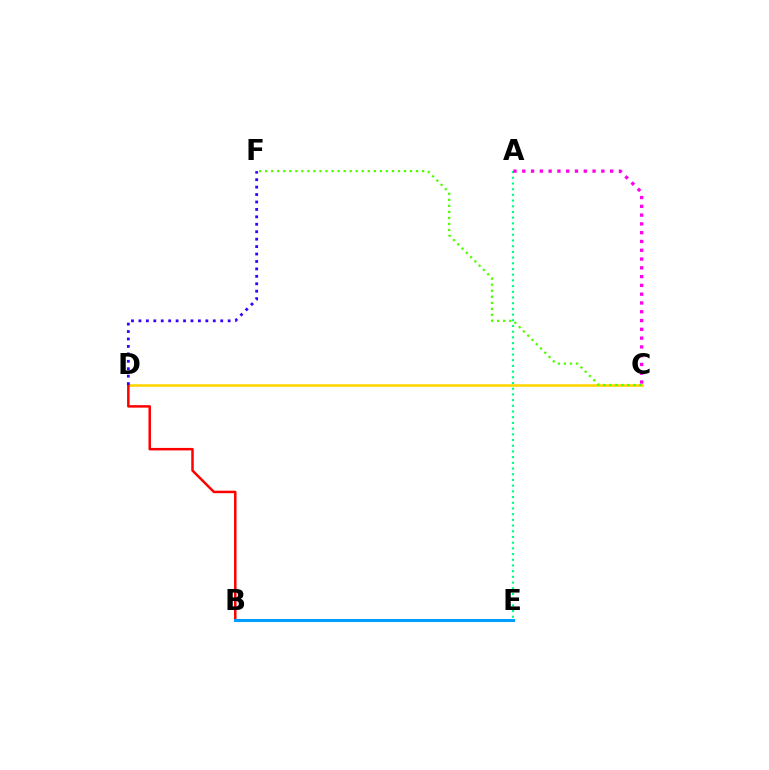{('C', 'D'): [{'color': '#ffd500', 'line_style': 'solid', 'thickness': 1.86}], ('A', 'E'): [{'color': '#00ff86', 'line_style': 'dotted', 'thickness': 1.55}], ('A', 'C'): [{'color': '#ff00ed', 'line_style': 'dotted', 'thickness': 2.39}], ('B', 'D'): [{'color': '#ff0000', 'line_style': 'solid', 'thickness': 1.8}], ('C', 'F'): [{'color': '#4fff00', 'line_style': 'dotted', 'thickness': 1.64}], ('D', 'F'): [{'color': '#3700ff', 'line_style': 'dotted', 'thickness': 2.02}], ('B', 'E'): [{'color': '#009eff', 'line_style': 'solid', 'thickness': 2.19}]}